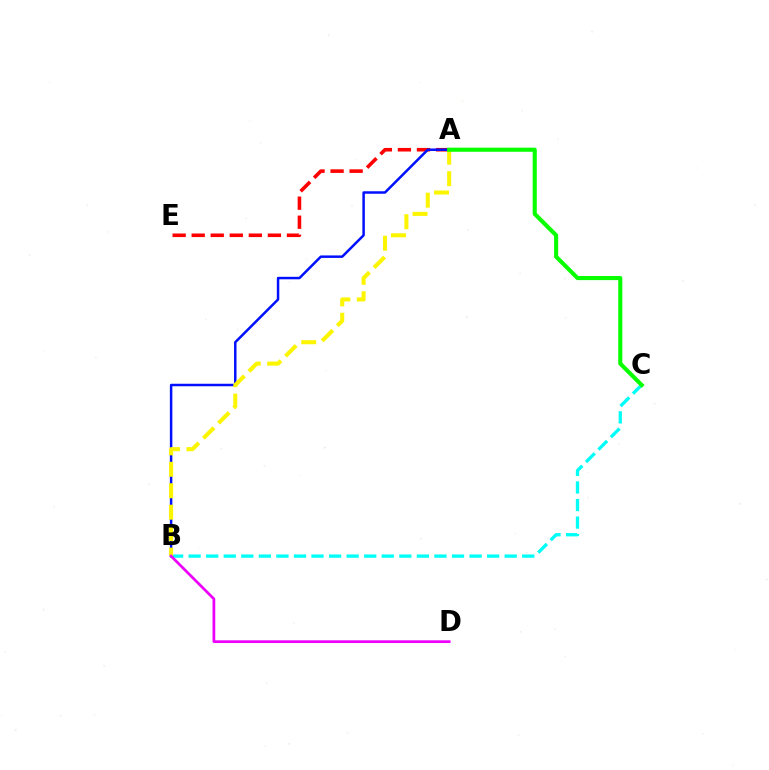{('A', 'E'): [{'color': '#ff0000', 'line_style': 'dashed', 'thickness': 2.59}], ('B', 'C'): [{'color': '#00fff6', 'line_style': 'dashed', 'thickness': 2.39}], ('A', 'B'): [{'color': '#0010ff', 'line_style': 'solid', 'thickness': 1.79}, {'color': '#fcf500', 'line_style': 'dashed', 'thickness': 2.91}], ('A', 'C'): [{'color': '#08ff00', 'line_style': 'solid', 'thickness': 2.95}], ('B', 'D'): [{'color': '#ee00ff', 'line_style': 'solid', 'thickness': 1.97}]}